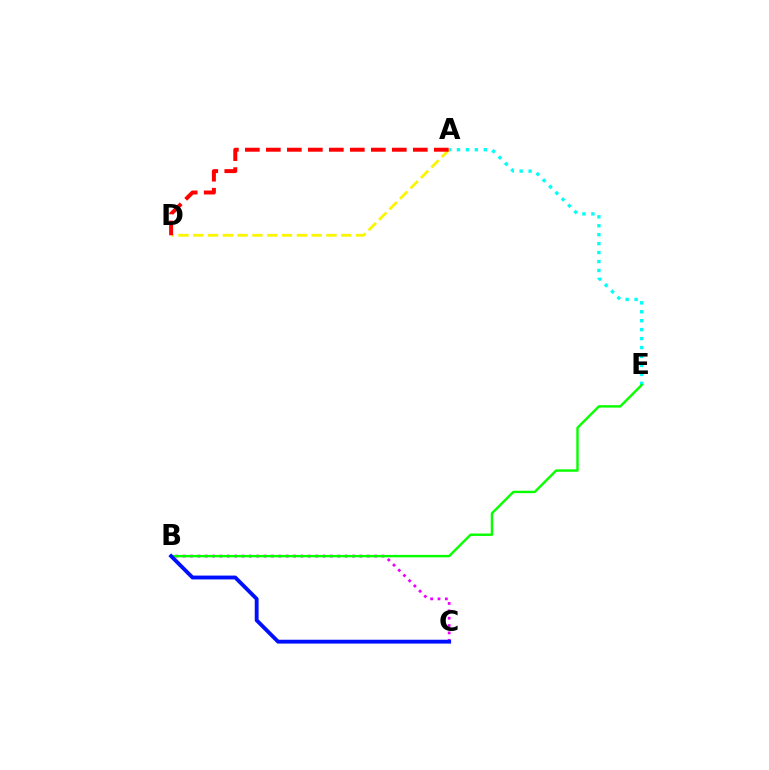{('A', 'D'): [{'color': '#fcf500', 'line_style': 'dashed', 'thickness': 2.01}, {'color': '#ff0000', 'line_style': 'dashed', 'thickness': 2.85}], ('A', 'E'): [{'color': '#00fff6', 'line_style': 'dotted', 'thickness': 2.43}], ('B', 'C'): [{'color': '#ee00ff', 'line_style': 'dotted', 'thickness': 2.0}, {'color': '#0010ff', 'line_style': 'solid', 'thickness': 2.78}], ('B', 'E'): [{'color': '#08ff00', 'line_style': 'solid', 'thickness': 1.74}]}